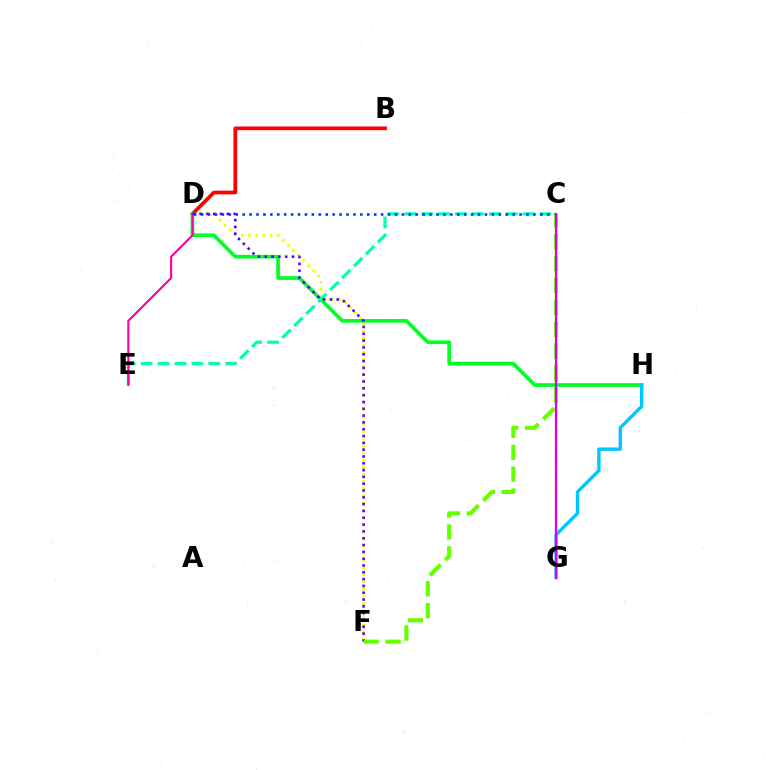{('D', 'F'): [{'color': '#eeff00', 'line_style': 'dotted', 'thickness': 1.95}, {'color': '#4f00ff', 'line_style': 'dotted', 'thickness': 1.85}], ('B', 'D'): [{'color': '#ff0000', 'line_style': 'solid', 'thickness': 2.67}], ('D', 'H'): [{'color': '#00ff27', 'line_style': 'solid', 'thickness': 2.66}], ('C', 'E'): [{'color': '#00ffaf', 'line_style': 'dashed', 'thickness': 2.3}], ('D', 'E'): [{'color': '#ff00a0', 'line_style': 'solid', 'thickness': 1.52}], ('C', 'G'): [{'color': '#ff8800', 'line_style': 'dashed', 'thickness': 1.55}, {'color': '#d600ff', 'line_style': 'solid', 'thickness': 1.57}], ('C', 'D'): [{'color': '#003fff', 'line_style': 'dotted', 'thickness': 1.88}], ('C', 'F'): [{'color': '#66ff00', 'line_style': 'dashed', 'thickness': 2.97}], ('G', 'H'): [{'color': '#00c7ff', 'line_style': 'solid', 'thickness': 2.44}]}